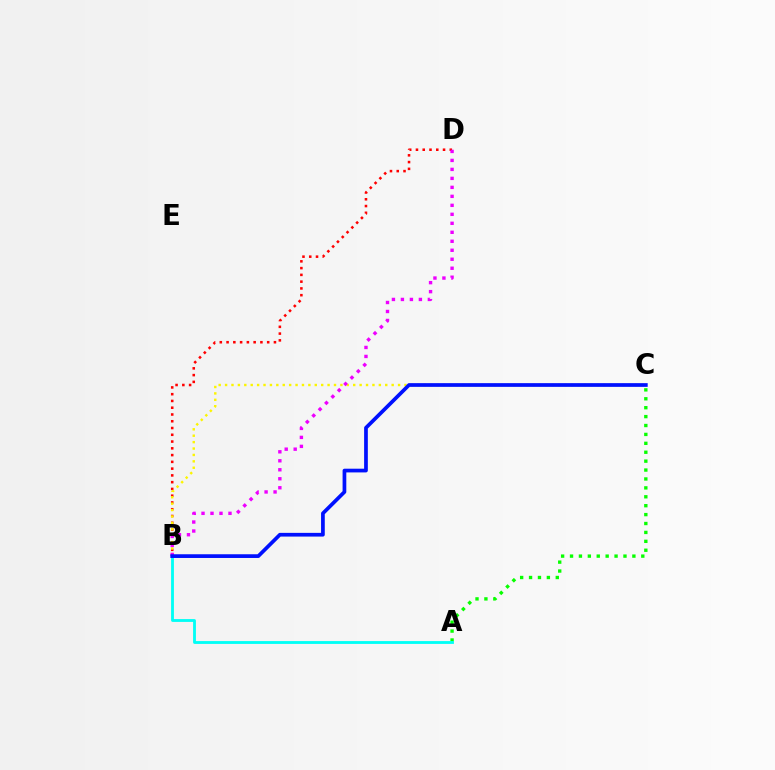{('B', 'D'): [{'color': '#ff0000', 'line_style': 'dotted', 'thickness': 1.84}, {'color': '#ee00ff', 'line_style': 'dotted', 'thickness': 2.44}], ('B', 'C'): [{'color': '#fcf500', 'line_style': 'dotted', 'thickness': 1.74}, {'color': '#0010ff', 'line_style': 'solid', 'thickness': 2.67}], ('A', 'C'): [{'color': '#08ff00', 'line_style': 'dotted', 'thickness': 2.42}], ('A', 'B'): [{'color': '#00fff6', 'line_style': 'solid', 'thickness': 2.04}]}